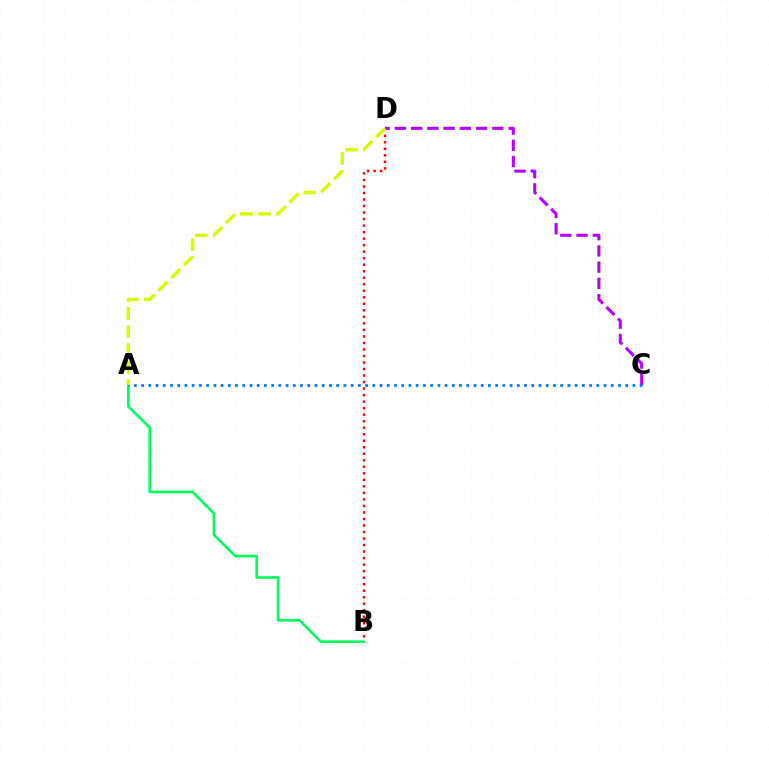{('B', 'D'): [{'color': '#ff0000', 'line_style': 'dotted', 'thickness': 1.77}], ('A', 'B'): [{'color': '#00ff5c', 'line_style': 'solid', 'thickness': 1.91}], ('C', 'D'): [{'color': '#b900ff', 'line_style': 'dashed', 'thickness': 2.21}], ('A', 'C'): [{'color': '#0074ff', 'line_style': 'dotted', 'thickness': 1.96}], ('A', 'D'): [{'color': '#d1ff00', 'line_style': 'dashed', 'thickness': 2.45}]}